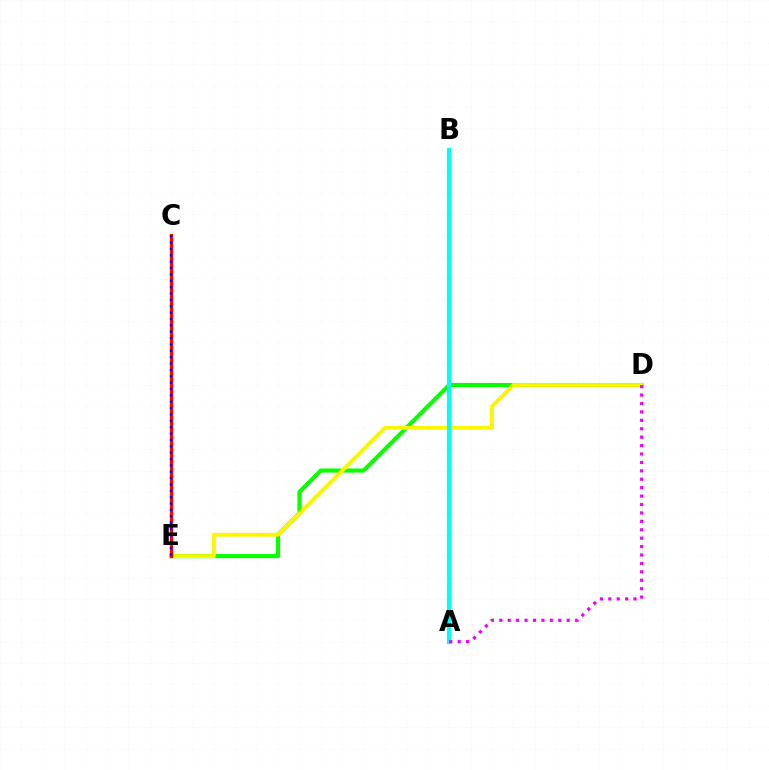{('D', 'E'): [{'color': '#08ff00', 'line_style': 'solid', 'thickness': 2.98}, {'color': '#fcf500', 'line_style': 'solid', 'thickness': 2.77}], ('C', 'E'): [{'color': '#ff0000', 'line_style': 'solid', 'thickness': 2.32}, {'color': '#0010ff', 'line_style': 'dotted', 'thickness': 1.73}], ('A', 'B'): [{'color': '#00fff6', 'line_style': 'solid', 'thickness': 2.98}], ('A', 'D'): [{'color': '#ee00ff', 'line_style': 'dotted', 'thickness': 2.29}]}